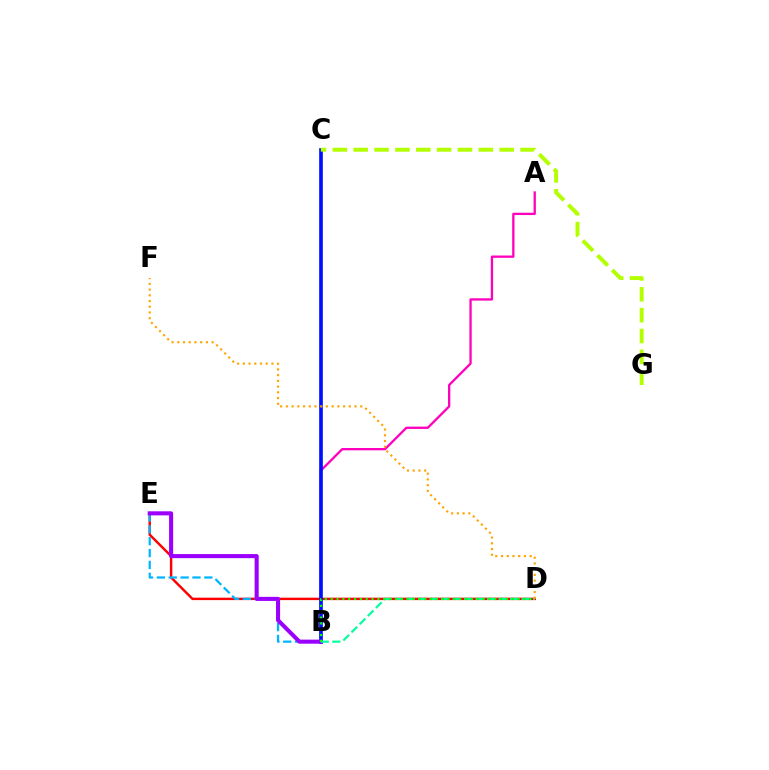{('A', 'B'): [{'color': '#ff00bd', 'line_style': 'solid', 'thickness': 1.66}], ('D', 'E'): [{'color': '#ff0000', 'line_style': 'solid', 'thickness': 1.75}], ('B', 'E'): [{'color': '#00b5ff', 'line_style': 'dashed', 'thickness': 1.61}, {'color': '#9b00ff', 'line_style': 'solid', 'thickness': 2.93}], ('B', 'C'): [{'color': '#0010ff', 'line_style': 'solid', 'thickness': 2.65}], ('B', 'D'): [{'color': '#00ff9d', 'line_style': 'dashed', 'thickness': 1.56}, {'color': '#08ff00', 'line_style': 'dotted', 'thickness': 1.59}], ('C', 'G'): [{'color': '#b3ff00', 'line_style': 'dashed', 'thickness': 2.83}], ('D', 'F'): [{'color': '#ffa500', 'line_style': 'dotted', 'thickness': 1.55}]}